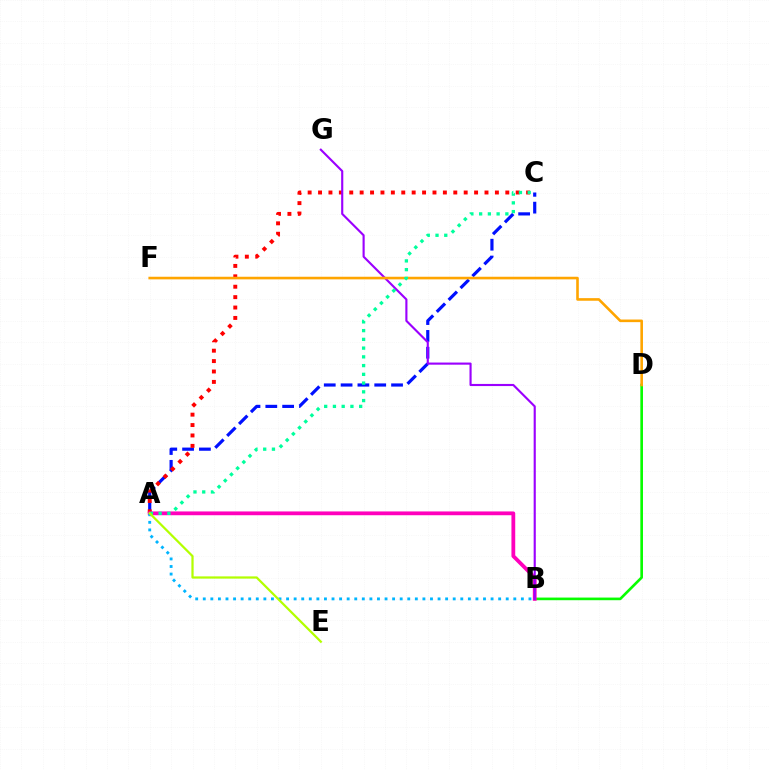{('A', 'C'): [{'color': '#0010ff', 'line_style': 'dashed', 'thickness': 2.29}, {'color': '#ff0000', 'line_style': 'dotted', 'thickness': 2.83}, {'color': '#00ff9d', 'line_style': 'dotted', 'thickness': 2.38}], ('B', 'D'): [{'color': '#08ff00', 'line_style': 'solid', 'thickness': 1.9}], ('A', 'B'): [{'color': '#ff00bd', 'line_style': 'solid', 'thickness': 2.73}, {'color': '#00b5ff', 'line_style': 'dotted', 'thickness': 2.06}], ('B', 'G'): [{'color': '#9b00ff', 'line_style': 'solid', 'thickness': 1.53}], ('D', 'F'): [{'color': '#ffa500', 'line_style': 'solid', 'thickness': 1.88}], ('A', 'E'): [{'color': '#b3ff00', 'line_style': 'solid', 'thickness': 1.61}]}